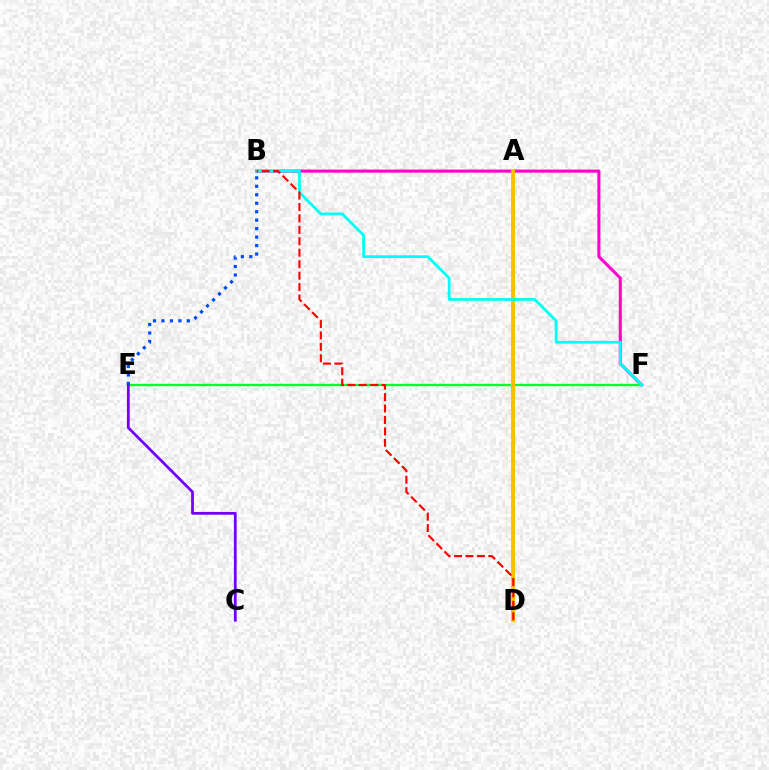{('A', 'D'): [{'color': '#84ff00', 'line_style': 'dotted', 'thickness': 2.45}, {'color': '#ffbd00', 'line_style': 'solid', 'thickness': 2.79}], ('B', 'F'): [{'color': '#ff00cf', 'line_style': 'solid', 'thickness': 2.21}, {'color': '#00fff6', 'line_style': 'solid', 'thickness': 2.0}], ('E', 'F'): [{'color': '#00ff39', 'line_style': 'solid', 'thickness': 1.67}], ('C', 'E'): [{'color': '#7200ff', 'line_style': 'solid', 'thickness': 1.98}], ('B', 'E'): [{'color': '#004bff', 'line_style': 'dotted', 'thickness': 2.3}], ('B', 'D'): [{'color': '#ff0000', 'line_style': 'dashed', 'thickness': 1.55}]}